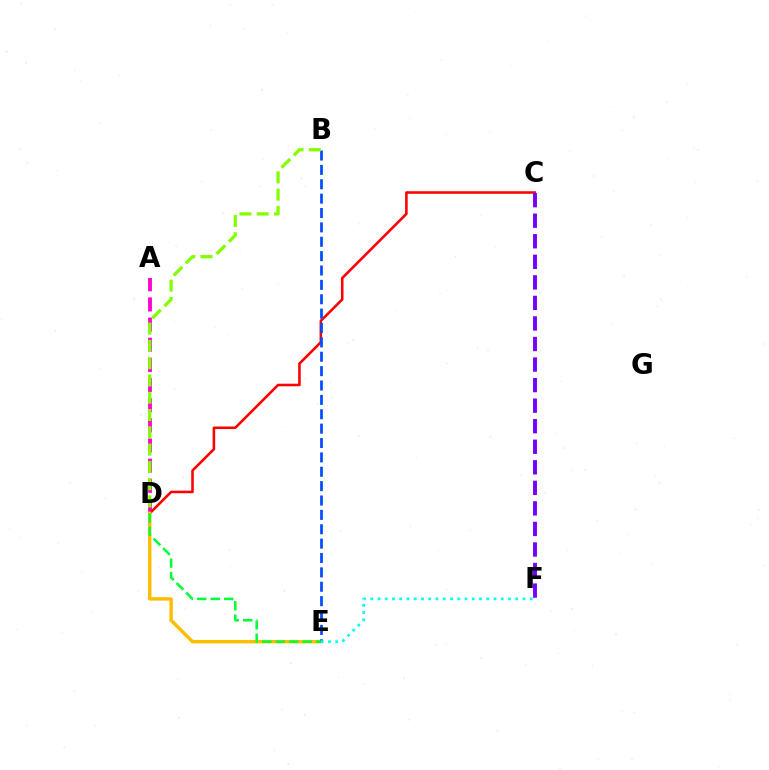{('A', 'D'): [{'color': '#ff00cf', 'line_style': 'dashed', 'thickness': 2.74}], ('C', 'D'): [{'color': '#ff0000', 'line_style': 'solid', 'thickness': 1.85}], ('D', 'E'): [{'color': '#ffbd00', 'line_style': 'solid', 'thickness': 2.46}, {'color': '#00ff39', 'line_style': 'dashed', 'thickness': 1.83}], ('B', 'E'): [{'color': '#004bff', 'line_style': 'dashed', 'thickness': 1.95}], ('E', 'F'): [{'color': '#00fff6', 'line_style': 'dotted', 'thickness': 1.97}], ('B', 'D'): [{'color': '#84ff00', 'line_style': 'dashed', 'thickness': 2.35}], ('C', 'F'): [{'color': '#7200ff', 'line_style': 'dashed', 'thickness': 2.79}]}